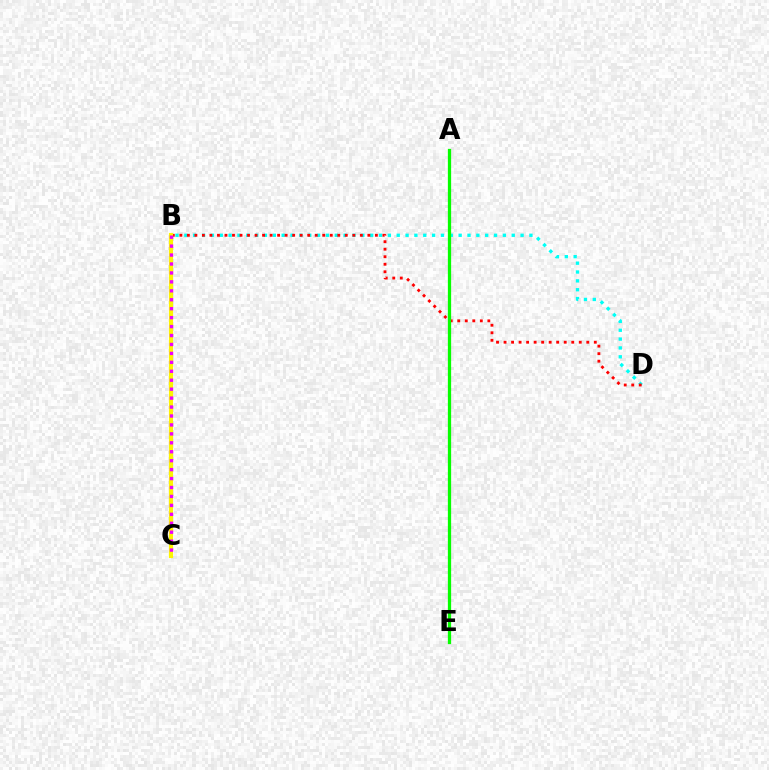{('B', 'D'): [{'color': '#00fff6', 'line_style': 'dotted', 'thickness': 2.4}, {'color': '#ff0000', 'line_style': 'dotted', 'thickness': 2.04}], ('B', 'C'): [{'color': '#0010ff', 'line_style': 'solid', 'thickness': 1.95}, {'color': '#fcf500', 'line_style': 'solid', 'thickness': 2.99}, {'color': '#ee00ff', 'line_style': 'dotted', 'thickness': 2.43}], ('A', 'E'): [{'color': '#08ff00', 'line_style': 'solid', 'thickness': 2.35}]}